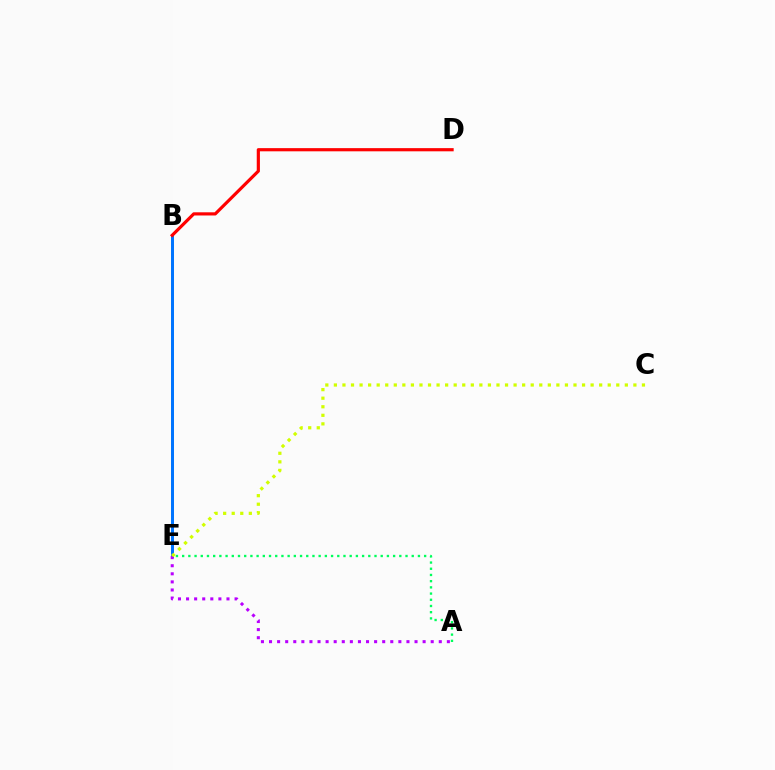{('A', 'E'): [{'color': '#00ff5c', 'line_style': 'dotted', 'thickness': 1.69}, {'color': '#b900ff', 'line_style': 'dotted', 'thickness': 2.2}], ('B', 'E'): [{'color': '#0074ff', 'line_style': 'solid', 'thickness': 2.15}], ('B', 'D'): [{'color': '#ff0000', 'line_style': 'solid', 'thickness': 2.29}], ('C', 'E'): [{'color': '#d1ff00', 'line_style': 'dotted', 'thickness': 2.32}]}